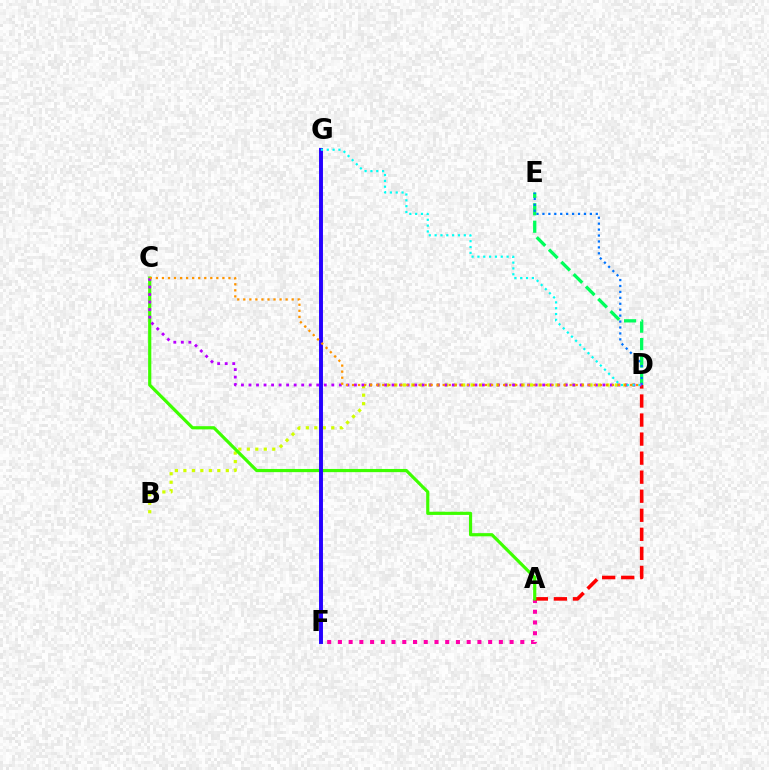{('D', 'E'): [{'color': '#00ff5c', 'line_style': 'dashed', 'thickness': 2.37}, {'color': '#0074ff', 'line_style': 'dotted', 'thickness': 1.61}], ('A', 'F'): [{'color': '#ff00ac', 'line_style': 'dotted', 'thickness': 2.92}], ('B', 'D'): [{'color': '#d1ff00', 'line_style': 'dotted', 'thickness': 2.3}], ('A', 'D'): [{'color': '#ff0000', 'line_style': 'dashed', 'thickness': 2.59}], ('A', 'C'): [{'color': '#3dff00', 'line_style': 'solid', 'thickness': 2.29}], ('F', 'G'): [{'color': '#2500ff', 'line_style': 'solid', 'thickness': 2.82}], ('C', 'D'): [{'color': '#b900ff', 'line_style': 'dotted', 'thickness': 2.05}, {'color': '#ff9400', 'line_style': 'dotted', 'thickness': 1.64}], ('D', 'G'): [{'color': '#00fff6', 'line_style': 'dotted', 'thickness': 1.59}]}